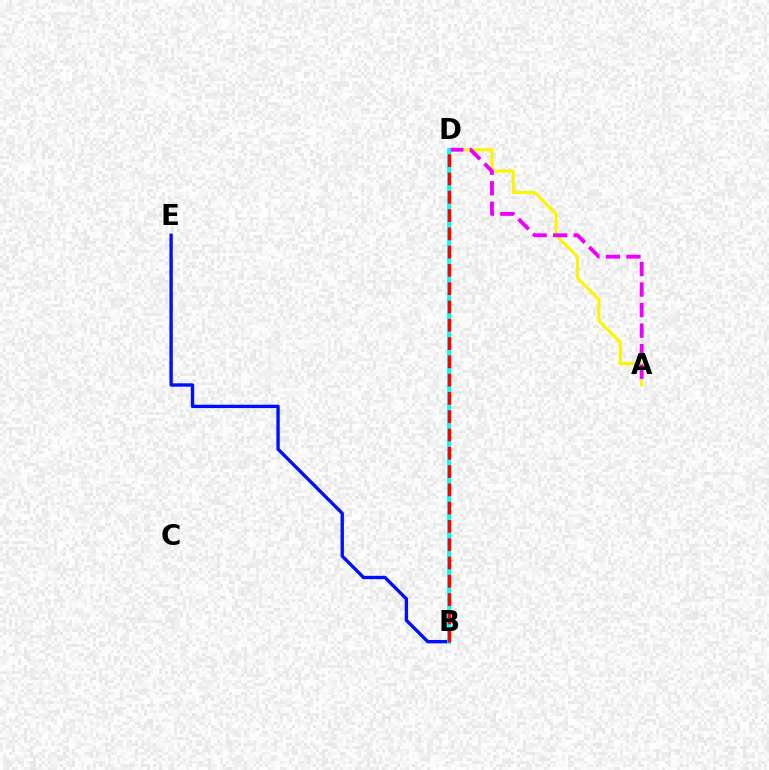{('A', 'D'): [{'color': '#fcf500', 'line_style': 'solid', 'thickness': 2.2}, {'color': '#ee00ff', 'line_style': 'dashed', 'thickness': 2.79}], ('B', 'D'): [{'color': '#08ff00', 'line_style': 'dashed', 'thickness': 2.27}, {'color': '#00fff6', 'line_style': 'solid', 'thickness': 2.7}, {'color': '#ff0000', 'line_style': 'dashed', 'thickness': 2.48}], ('B', 'E'): [{'color': '#0010ff', 'line_style': 'solid', 'thickness': 2.42}]}